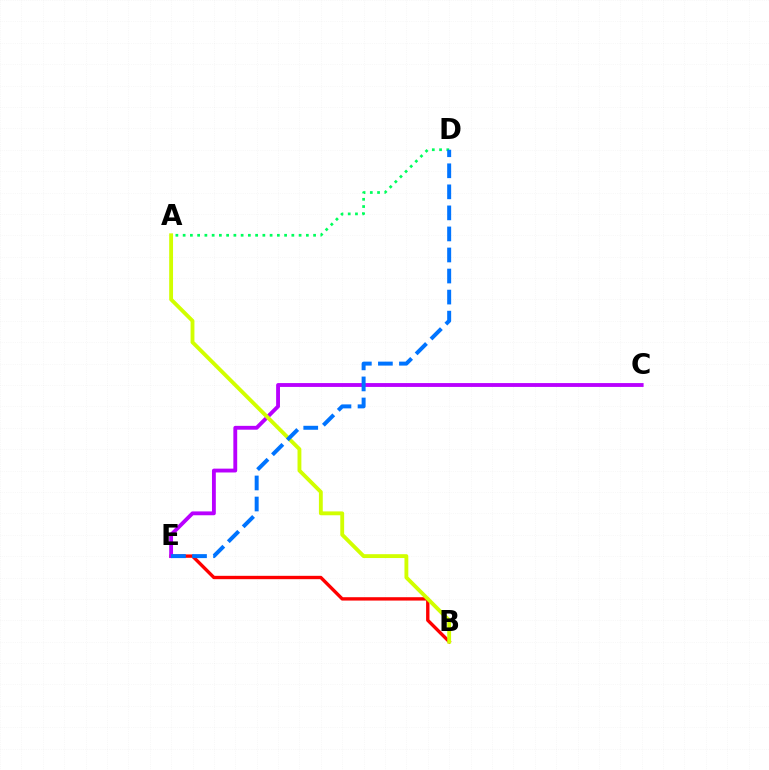{('B', 'E'): [{'color': '#ff0000', 'line_style': 'solid', 'thickness': 2.42}], ('C', 'E'): [{'color': '#b900ff', 'line_style': 'solid', 'thickness': 2.77}], ('A', 'D'): [{'color': '#00ff5c', 'line_style': 'dotted', 'thickness': 1.97}], ('A', 'B'): [{'color': '#d1ff00', 'line_style': 'solid', 'thickness': 2.78}], ('D', 'E'): [{'color': '#0074ff', 'line_style': 'dashed', 'thickness': 2.86}]}